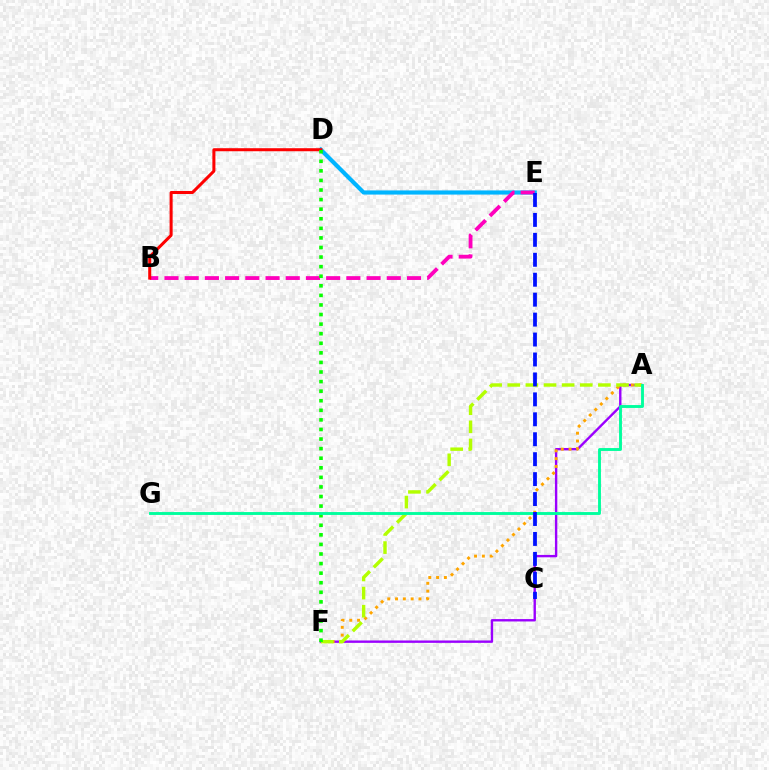{('D', 'E'): [{'color': '#00b5ff', 'line_style': 'solid', 'thickness': 2.98}], ('A', 'F'): [{'color': '#9b00ff', 'line_style': 'solid', 'thickness': 1.71}, {'color': '#ffa500', 'line_style': 'dotted', 'thickness': 2.12}, {'color': '#b3ff00', 'line_style': 'dashed', 'thickness': 2.46}], ('B', 'E'): [{'color': '#ff00bd', 'line_style': 'dashed', 'thickness': 2.75}], ('B', 'D'): [{'color': '#ff0000', 'line_style': 'solid', 'thickness': 2.18}], ('D', 'F'): [{'color': '#08ff00', 'line_style': 'dotted', 'thickness': 2.6}], ('A', 'G'): [{'color': '#00ff9d', 'line_style': 'solid', 'thickness': 2.07}], ('C', 'E'): [{'color': '#0010ff', 'line_style': 'dashed', 'thickness': 2.71}]}